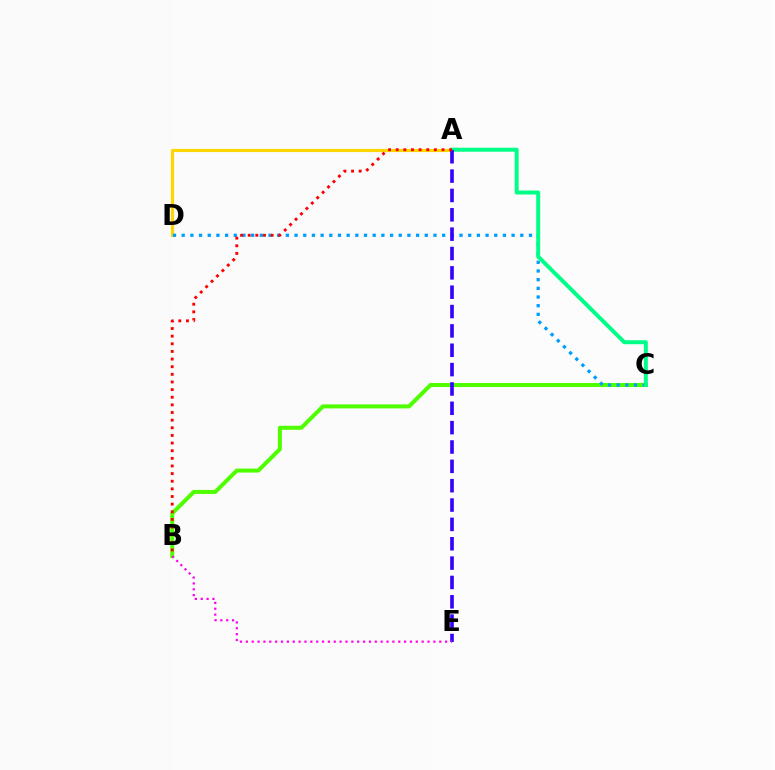{('B', 'C'): [{'color': '#4fff00', 'line_style': 'solid', 'thickness': 2.9}], ('A', 'D'): [{'color': '#ffd500', 'line_style': 'solid', 'thickness': 2.27}], ('C', 'D'): [{'color': '#009eff', 'line_style': 'dotted', 'thickness': 2.36}], ('A', 'C'): [{'color': '#00ff86', 'line_style': 'solid', 'thickness': 2.86}], ('A', 'E'): [{'color': '#3700ff', 'line_style': 'dashed', 'thickness': 2.63}], ('B', 'E'): [{'color': '#ff00ed', 'line_style': 'dotted', 'thickness': 1.59}], ('A', 'B'): [{'color': '#ff0000', 'line_style': 'dotted', 'thickness': 2.07}]}